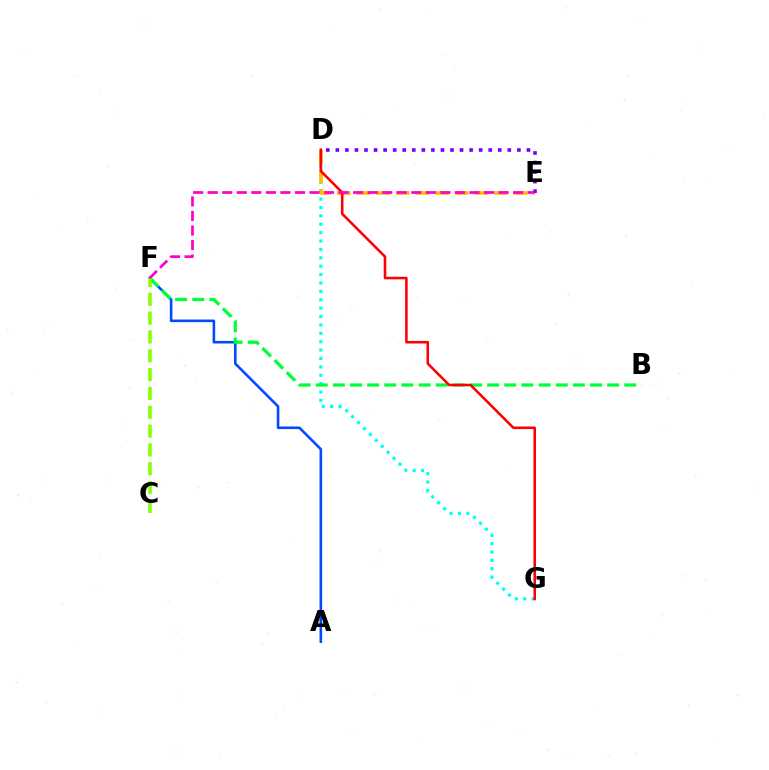{('D', 'G'): [{'color': '#00fff6', 'line_style': 'dotted', 'thickness': 2.28}, {'color': '#ff0000', 'line_style': 'solid', 'thickness': 1.84}], ('D', 'E'): [{'color': '#ffbd00', 'line_style': 'dashed', 'thickness': 2.67}, {'color': '#7200ff', 'line_style': 'dotted', 'thickness': 2.6}], ('A', 'F'): [{'color': '#004bff', 'line_style': 'solid', 'thickness': 1.87}], ('B', 'F'): [{'color': '#00ff39', 'line_style': 'dashed', 'thickness': 2.33}], ('C', 'F'): [{'color': '#84ff00', 'line_style': 'dashed', 'thickness': 2.56}], ('E', 'F'): [{'color': '#ff00cf', 'line_style': 'dashed', 'thickness': 1.98}]}